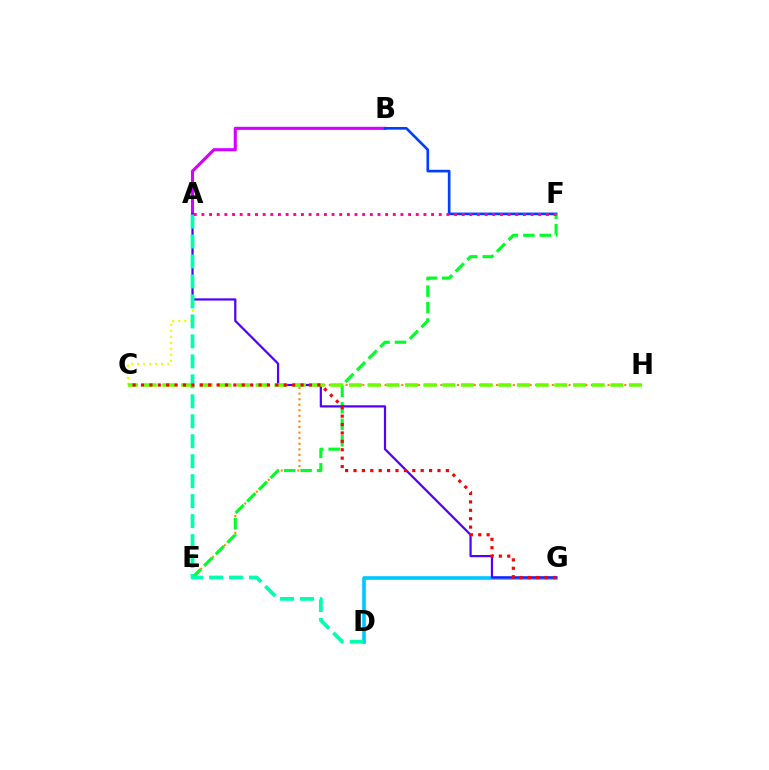{('A', 'B'): [{'color': '#d600ff', 'line_style': 'solid', 'thickness': 2.23}], ('B', 'F'): [{'color': '#003fff', 'line_style': 'solid', 'thickness': 1.91}], ('E', 'H'): [{'color': '#ff8800', 'line_style': 'dotted', 'thickness': 1.51}], ('A', 'C'): [{'color': '#eeff00', 'line_style': 'dotted', 'thickness': 1.63}], ('D', 'G'): [{'color': '#00c7ff', 'line_style': 'solid', 'thickness': 2.62}], ('E', 'F'): [{'color': '#00ff27', 'line_style': 'dashed', 'thickness': 2.24}], ('A', 'G'): [{'color': '#4f00ff', 'line_style': 'solid', 'thickness': 1.6}], ('A', 'D'): [{'color': '#00ffaf', 'line_style': 'dashed', 'thickness': 2.71}], ('C', 'H'): [{'color': '#66ff00', 'line_style': 'dashed', 'thickness': 2.54}], ('C', 'G'): [{'color': '#ff0000', 'line_style': 'dotted', 'thickness': 2.28}], ('A', 'F'): [{'color': '#ff00a0', 'line_style': 'dotted', 'thickness': 2.08}]}